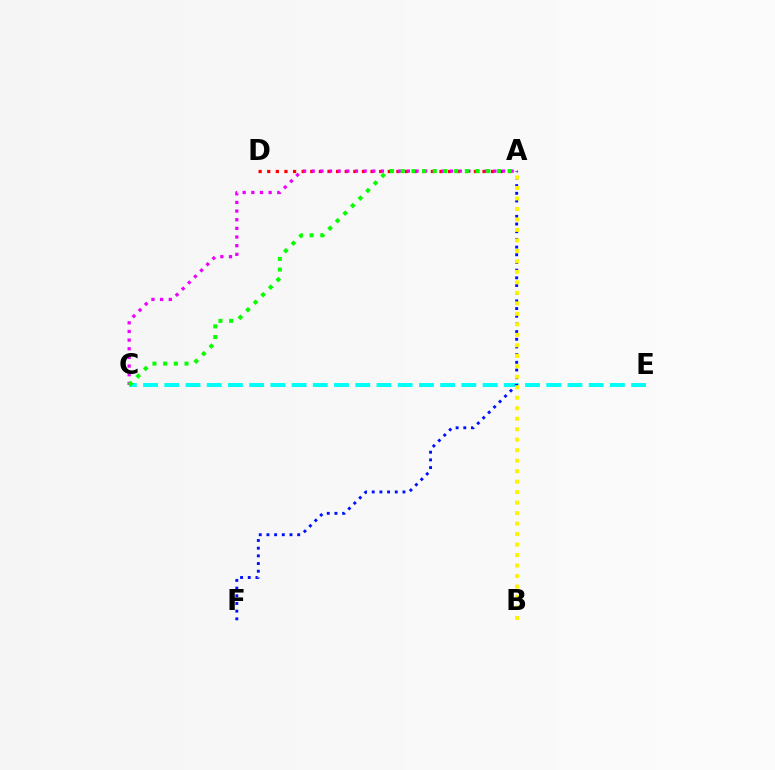{('C', 'E'): [{'color': '#00fff6', 'line_style': 'dashed', 'thickness': 2.88}], ('A', 'D'): [{'color': '#ff0000', 'line_style': 'dotted', 'thickness': 2.34}], ('A', 'F'): [{'color': '#0010ff', 'line_style': 'dotted', 'thickness': 2.09}], ('A', 'C'): [{'color': '#ee00ff', 'line_style': 'dotted', 'thickness': 2.35}, {'color': '#08ff00', 'line_style': 'dotted', 'thickness': 2.9}], ('A', 'B'): [{'color': '#fcf500', 'line_style': 'dotted', 'thickness': 2.85}]}